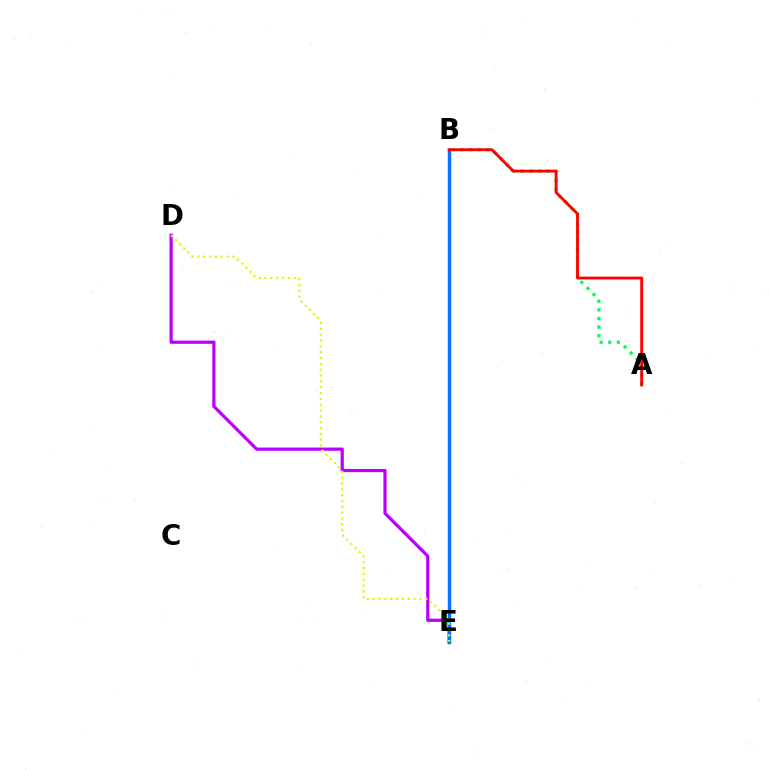{('D', 'E'): [{'color': '#b900ff', 'line_style': 'solid', 'thickness': 2.32}, {'color': '#d1ff00', 'line_style': 'dotted', 'thickness': 1.59}], ('A', 'B'): [{'color': '#00ff5c', 'line_style': 'dotted', 'thickness': 2.35}, {'color': '#ff0000', 'line_style': 'solid', 'thickness': 2.05}], ('B', 'E'): [{'color': '#0074ff', 'line_style': 'solid', 'thickness': 2.48}]}